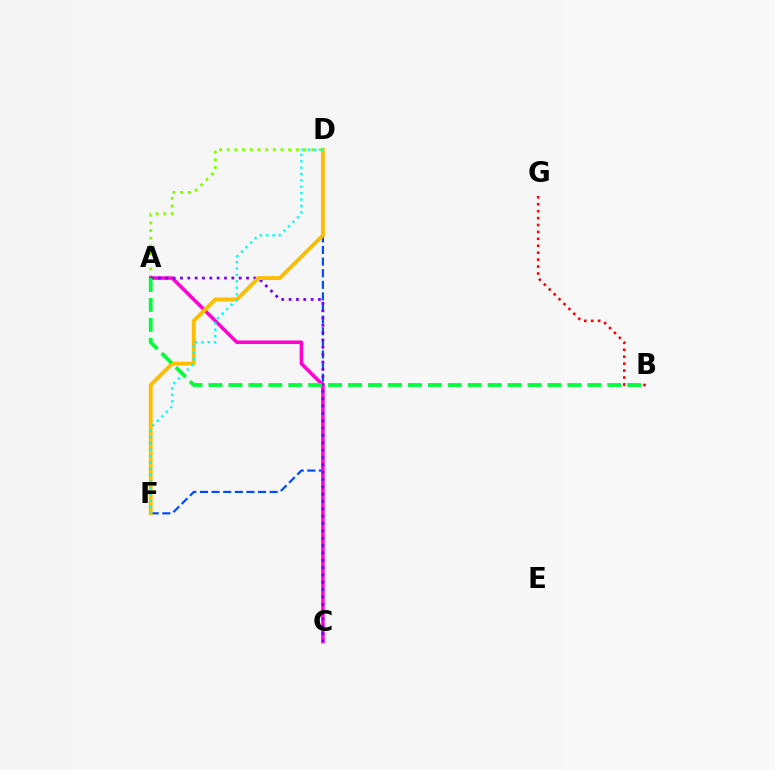{('B', 'G'): [{'color': '#ff0000', 'line_style': 'dotted', 'thickness': 1.88}], ('A', 'D'): [{'color': '#84ff00', 'line_style': 'dotted', 'thickness': 2.09}], ('D', 'F'): [{'color': '#004bff', 'line_style': 'dashed', 'thickness': 1.58}, {'color': '#ffbd00', 'line_style': 'solid', 'thickness': 2.79}, {'color': '#00fff6', 'line_style': 'dotted', 'thickness': 1.73}], ('A', 'C'): [{'color': '#ff00cf', 'line_style': 'solid', 'thickness': 2.51}, {'color': '#7200ff', 'line_style': 'dotted', 'thickness': 1.99}], ('A', 'B'): [{'color': '#00ff39', 'line_style': 'dashed', 'thickness': 2.71}]}